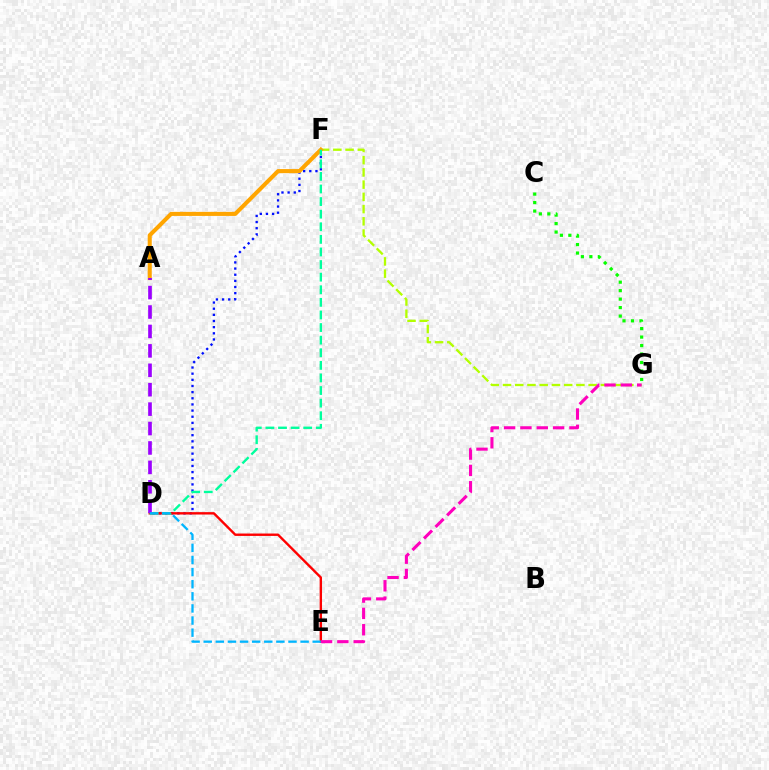{('F', 'G'): [{'color': '#b3ff00', 'line_style': 'dashed', 'thickness': 1.66}], ('D', 'F'): [{'color': '#0010ff', 'line_style': 'dotted', 'thickness': 1.67}, {'color': '#00ff9d', 'line_style': 'dashed', 'thickness': 1.71}], ('C', 'G'): [{'color': '#08ff00', 'line_style': 'dotted', 'thickness': 2.3}], ('D', 'E'): [{'color': '#ff0000', 'line_style': 'solid', 'thickness': 1.72}, {'color': '#00b5ff', 'line_style': 'dashed', 'thickness': 1.65}], ('A', 'F'): [{'color': '#ffa500', 'line_style': 'solid', 'thickness': 2.93}], ('E', 'G'): [{'color': '#ff00bd', 'line_style': 'dashed', 'thickness': 2.22}], ('A', 'D'): [{'color': '#9b00ff', 'line_style': 'dashed', 'thickness': 2.64}]}